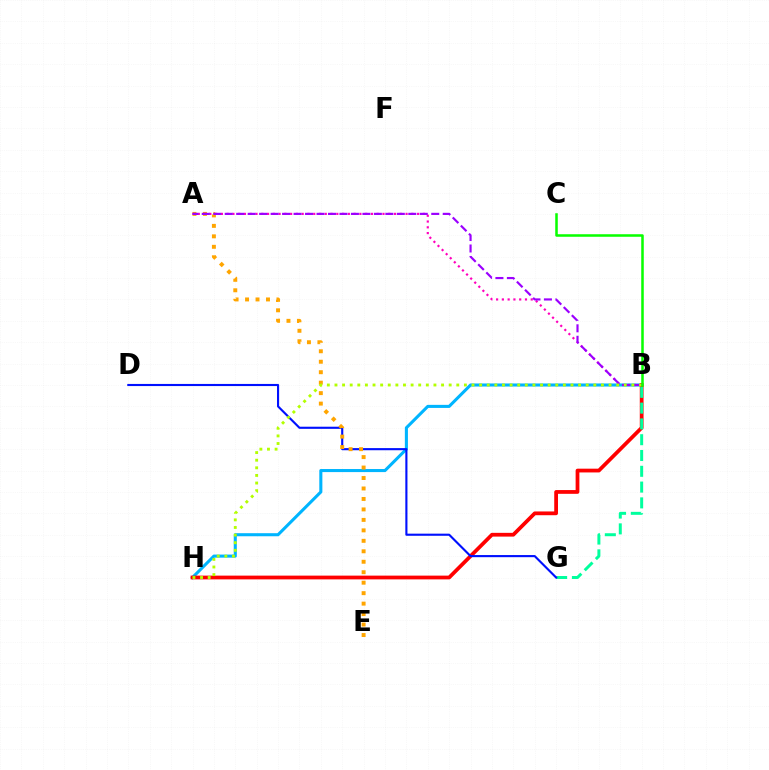{('B', 'H'): [{'color': '#00b5ff', 'line_style': 'solid', 'thickness': 2.21}, {'color': '#ff0000', 'line_style': 'solid', 'thickness': 2.71}, {'color': '#b3ff00', 'line_style': 'dotted', 'thickness': 2.07}], ('B', 'G'): [{'color': '#00ff9d', 'line_style': 'dashed', 'thickness': 2.15}], ('D', 'G'): [{'color': '#0010ff', 'line_style': 'solid', 'thickness': 1.53}], ('A', 'E'): [{'color': '#ffa500', 'line_style': 'dotted', 'thickness': 2.84}], ('A', 'B'): [{'color': '#ff00bd', 'line_style': 'dotted', 'thickness': 1.57}, {'color': '#9b00ff', 'line_style': 'dashed', 'thickness': 1.56}], ('B', 'C'): [{'color': '#08ff00', 'line_style': 'solid', 'thickness': 1.82}]}